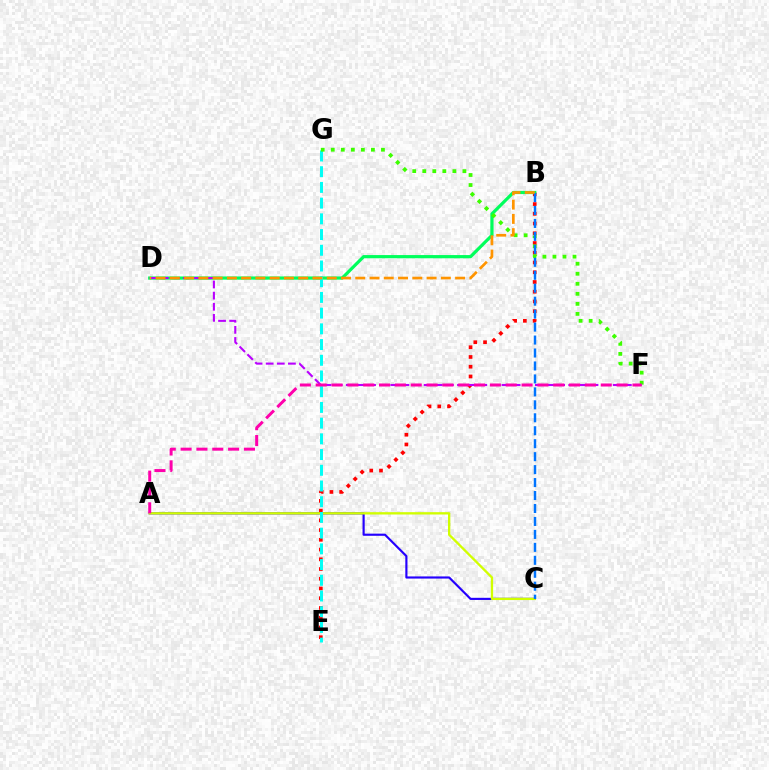{('A', 'C'): [{'color': '#2500ff', 'line_style': 'solid', 'thickness': 1.55}, {'color': '#d1ff00', 'line_style': 'solid', 'thickness': 1.68}], ('B', 'E'): [{'color': '#ff0000', 'line_style': 'dotted', 'thickness': 2.65}], ('B', 'D'): [{'color': '#00ff5c', 'line_style': 'solid', 'thickness': 2.3}, {'color': '#ff9400', 'line_style': 'dashed', 'thickness': 1.94}], ('E', 'G'): [{'color': '#00fff6', 'line_style': 'dashed', 'thickness': 2.13}], ('F', 'G'): [{'color': '#3dff00', 'line_style': 'dotted', 'thickness': 2.73}], ('D', 'F'): [{'color': '#b900ff', 'line_style': 'dashed', 'thickness': 1.51}], ('B', 'C'): [{'color': '#0074ff', 'line_style': 'dashed', 'thickness': 1.76}], ('A', 'F'): [{'color': '#ff00ac', 'line_style': 'dashed', 'thickness': 2.15}]}